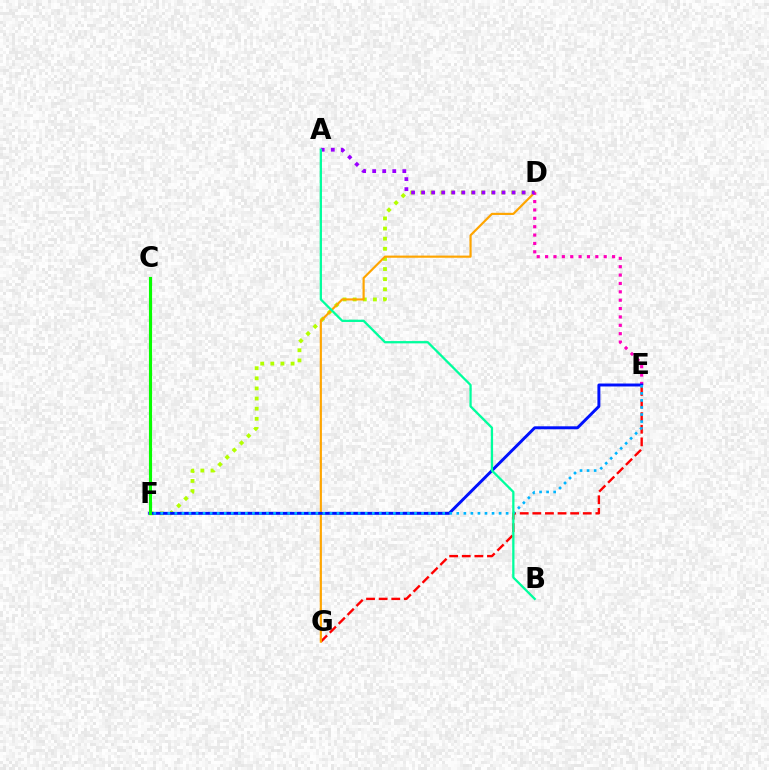{('D', 'F'): [{'color': '#b3ff00', 'line_style': 'dotted', 'thickness': 2.75}], ('E', 'G'): [{'color': '#ff0000', 'line_style': 'dashed', 'thickness': 1.71}], ('D', 'G'): [{'color': '#ffa500', 'line_style': 'solid', 'thickness': 1.56}], ('D', 'E'): [{'color': '#ff00bd', 'line_style': 'dotted', 'thickness': 2.27}], ('E', 'F'): [{'color': '#0010ff', 'line_style': 'solid', 'thickness': 2.12}, {'color': '#00b5ff', 'line_style': 'dotted', 'thickness': 1.91}], ('C', 'F'): [{'color': '#08ff00', 'line_style': 'solid', 'thickness': 2.25}], ('A', 'D'): [{'color': '#9b00ff', 'line_style': 'dotted', 'thickness': 2.73}], ('A', 'B'): [{'color': '#00ff9d', 'line_style': 'solid', 'thickness': 1.64}]}